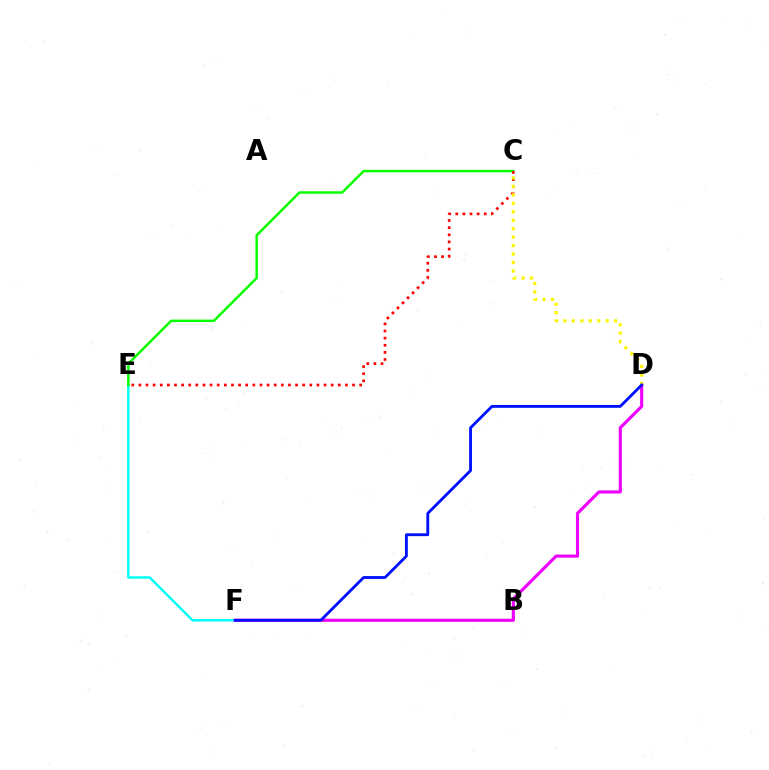{('E', 'F'): [{'color': '#00fff6', 'line_style': 'solid', 'thickness': 1.77}], ('C', 'E'): [{'color': '#08ff00', 'line_style': 'solid', 'thickness': 1.78}, {'color': '#ff0000', 'line_style': 'dotted', 'thickness': 1.94}], ('D', 'F'): [{'color': '#ee00ff', 'line_style': 'solid', 'thickness': 2.25}, {'color': '#0010ff', 'line_style': 'solid', 'thickness': 2.05}], ('C', 'D'): [{'color': '#fcf500', 'line_style': 'dotted', 'thickness': 2.3}]}